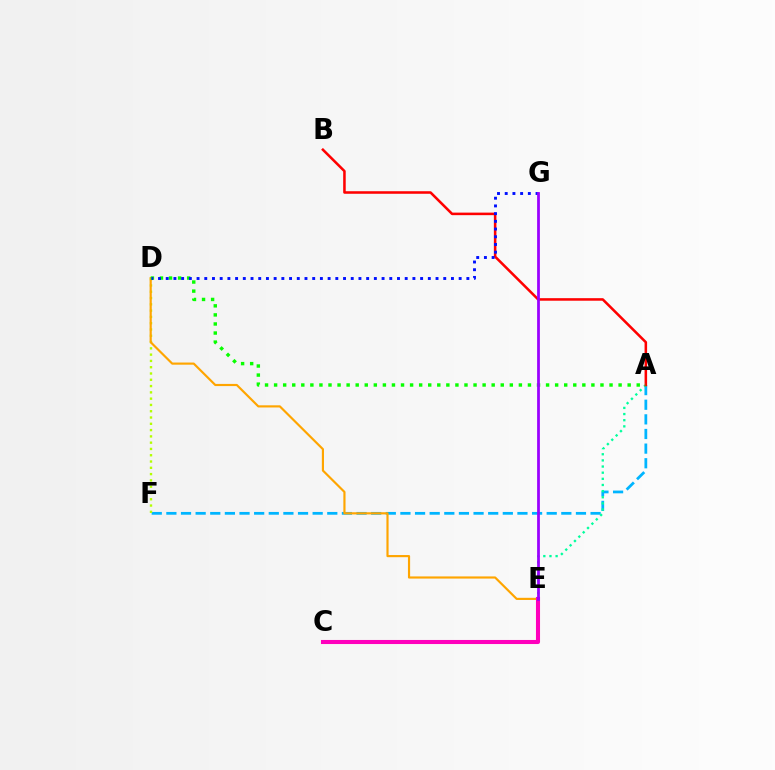{('A', 'F'): [{'color': '#00b5ff', 'line_style': 'dashed', 'thickness': 1.99}], ('A', 'E'): [{'color': '#00ff9d', 'line_style': 'dotted', 'thickness': 1.67}], ('D', 'F'): [{'color': '#b3ff00', 'line_style': 'dotted', 'thickness': 1.71}], ('D', 'E'): [{'color': '#ffa500', 'line_style': 'solid', 'thickness': 1.56}], ('A', 'B'): [{'color': '#ff0000', 'line_style': 'solid', 'thickness': 1.83}], ('C', 'E'): [{'color': '#ff00bd', 'line_style': 'solid', 'thickness': 2.93}], ('A', 'D'): [{'color': '#08ff00', 'line_style': 'dotted', 'thickness': 2.46}], ('D', 'G'): [{'color': '#0010ff', 'line_style': 'dotted', 'thickness': 2.09}], ('E', 'G'): [{'color': '#9b00ff', 'line_style': 'solid', 'thickness': 1.99}]}